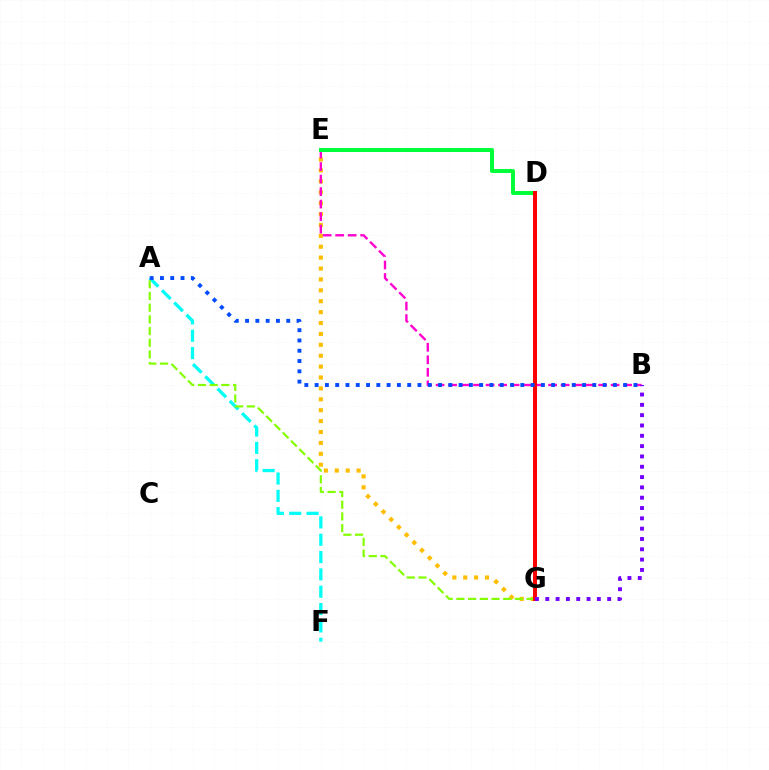{('E', 'G'): [{'color': '#ffbd00', 'line_style': 'dotted', 'thickness': 2.96}], ('B', 'E'): [{'color': '#ff00cf', 'line_style': 'dashed', 'thickness': 1.7}], ('A', 'F'): [{'color': '#00fff6', 'line_style': 'dashed', 'thickness': 2.36}], ('D', 'E'): [{'color': '#00ff39', 'line_style': 'solid', 'thickness': 2.87}], ('A', 'G'): [{'color': '#84ff00', 'line_style': 'dashed', 'thickness': 1.59}], ('D', 'G'): [{'color': '#ff0000', 'line_style': 'solid', 'thickness': 2.87}], ('B', 'G'): [{'color': '#7200ff', 'line_style': 'dotted', 'thickness': 2.8}], ('A', 'B'): [{'color': '#004bff', 'line_style': 'dotted', 'thickness': 2.79}]}